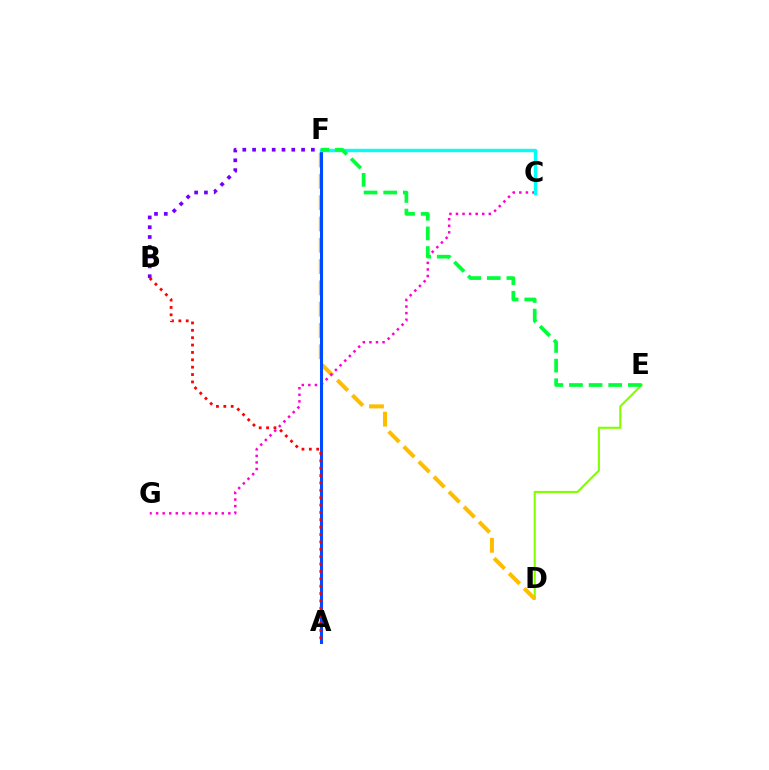{('D', 'E'): [{'color': '#84ff00', 'line_style': 'solid', 'thickness': 1.53}], ('D', 'F'): [{'color': '#ffbd00', 'line_style': 'dashed', 'thickness': 2.89}], ('C', 'G'): [{'color': '#ff00cf', 'line_style': 'dotted', 'thickness': 1.78}], ('A', 'F'): [{'color': '#004bff', 'line_style': 'solid', 'thickness': 2.19}], ('C', 'F'): [{'color': '#00fff6', 'line_style': 'solid', 'thickness': 2.43}], ('E', 'F'): [{'color': '#00ff39', 'line_style': 'dashed', 'thickness': 2.67}], ('A', 'B'): [{'color': '#ff0000', 'line_style': 'dotted', 'thickness': 2.0}], ('B', 'F'): [{'color': '#7200ff', 'line_style': 'dotted', 'thickness': 2.66}]}